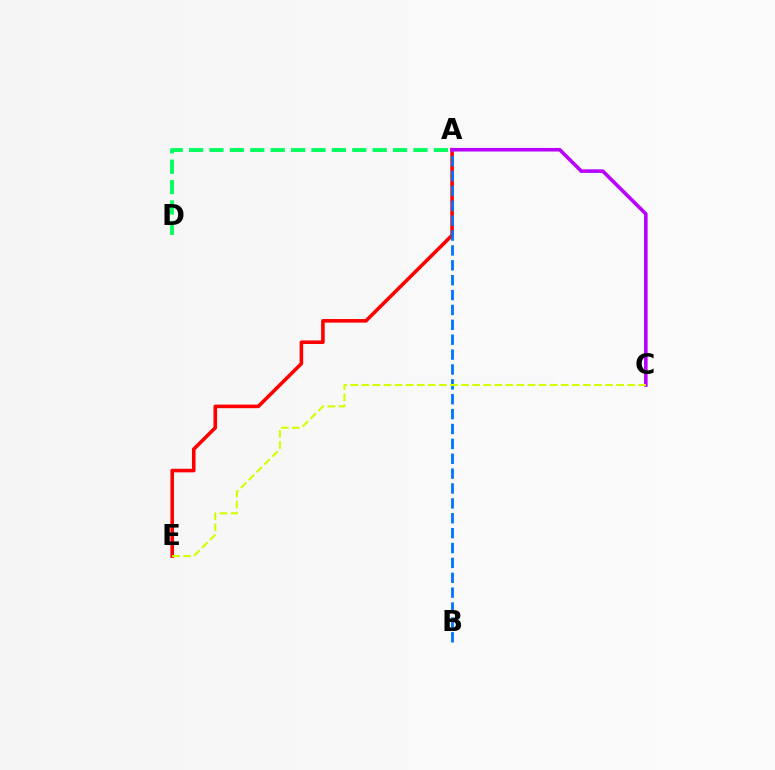{('A', 'D'): [{'color': '#00ff5c', 'line_style': 'dashed', 'thickness': 2.77}], ('A', 'E'): [{'color': '#ff0000', 'line_style': 'solid', 'thickness': 2.58}], ('A', 'B'): [{'color': '#0074ff', 'line_style': 'dashed', 'thickness': 2.02}], ('A', 'C'): [{'color': '#b900ff', 'line_style': 'solid', 'thickness': 2.58}], ('C', 'E'): [{'color': '#d1ff00', 'line_style': 'dashed', 'thickness': 1.5}]}